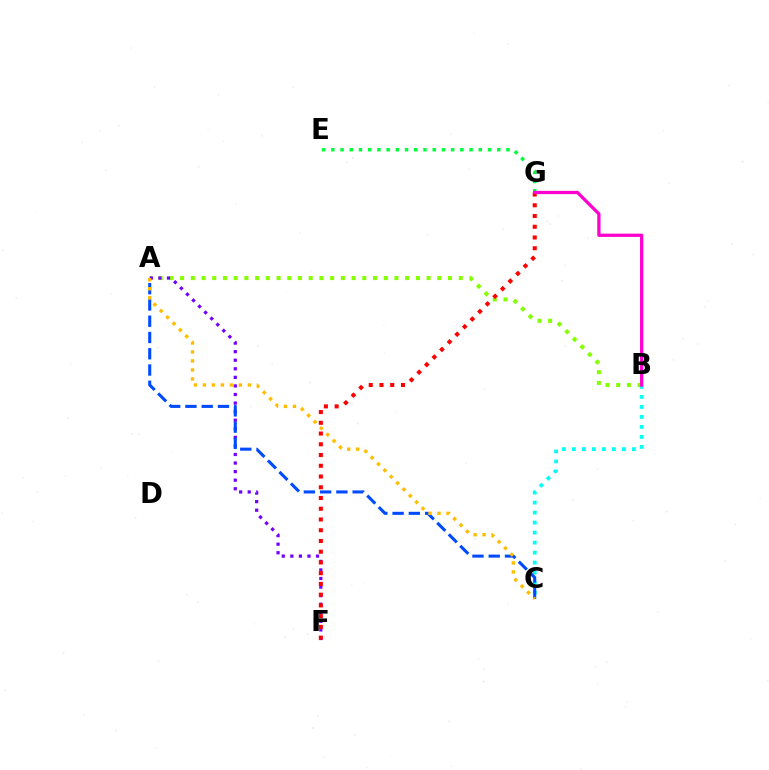{('A', 'B'): [{'color': '#84ff00', 'line_style': 'dotted', 'thickness': 2.91}], ('A', 'F'): [{'color': '#7200ff', 'line_style': 'dotted', 'thickness': 2.33}], ('B', 'C'): [{'color': '#00fff6', 'line_style': 'dotted', 'thickness': 2.72}], ('A', 'C'): [{'color': '#004bff', 'line_style': 'dashed', 'thickness': 2.21}, {'color': '#ffbd00', 'line_style': 'dotted', 'thickness': 2.44}], ('E', 'G'): [{'color': '#00ff39', 'line_style': 'dotted', 'thickness': 2.5}], ('F', 'G'): [{'color': '#ff0000', 'line_style': 'dotted', 'thickness': 2.92}], ('B', 'G'): [{'color': '#ff00cf', 'line_style': 'solid', 'thickness': 2.35}]}